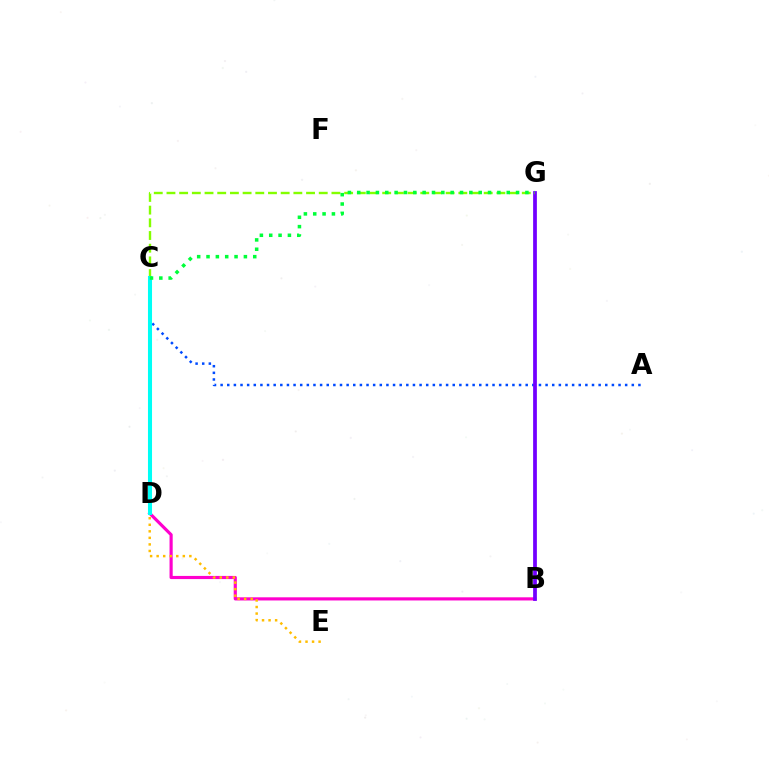{('B', 'D'): [{'color': '#ff00cf', 'line_style': 'solid', 'thickness': 2.27}], ('A', 'C'): [{'color': '#004bff', 'line_style': 'dotted', 'thickness': 1.8}], ('C', 'D'): [{'color': '#ff0000', 'line_style': 'dashed', 'thickness': 2.0}, {'color': '#00fff6', 'line_style': 'solid', 'thickness': 2.92}], ('B', 'G'): [{'color': '#7200ff', 'line_style': 'solid', 'thickness': 2.7}], ('C', 'G'): [{'color': '#84ff00', 'line_style': 'dashed', 'thickness': 1.72}, {'color': '#00ff39', 'line_style': 'dotted', 'thickness': 2.54}], ('D', 'E'): [{'color': '#ffbd00', 'line_style': 'dotted', 'thickness': 1.78}]}